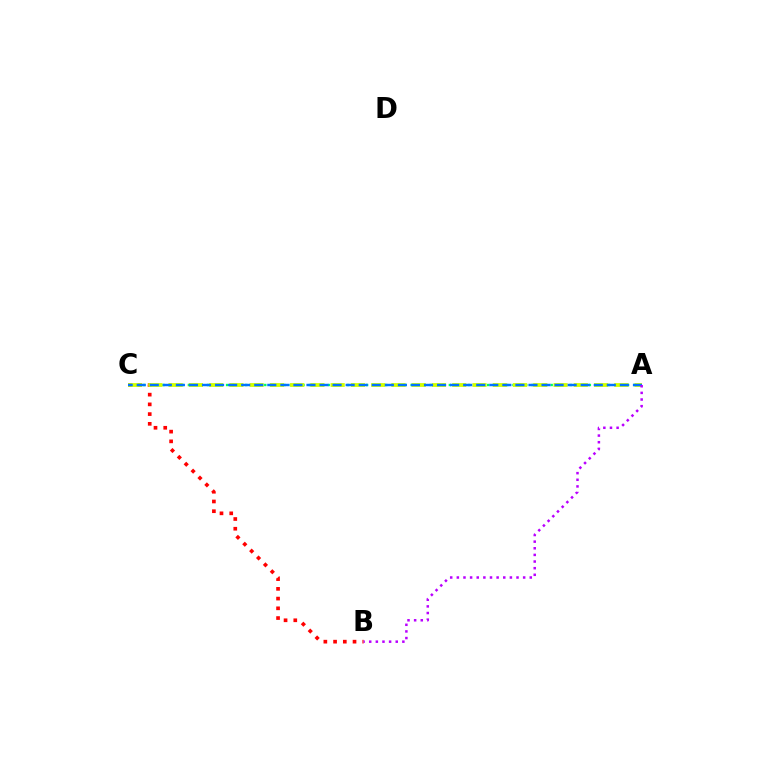{('B', 'C'): [{'color': '#ff0000', 'line_style': 'dotted', 'thickness': 2.64}], ('A', 'C'): [{'color': '#00ff5c', 'line_style': 'dotted', 'thickness': 1.73}, {'color': '#d1ff00', 'line_style': 'dashed', 'thickness': 2.75}, {'color': '#0074ff', 'line_style': 'dashed', 'thickness': 1.77}], ('A', 'B'): [{'color': '#b900ff', 'line_style': 'dotted', 'thickness': 1.8}]}